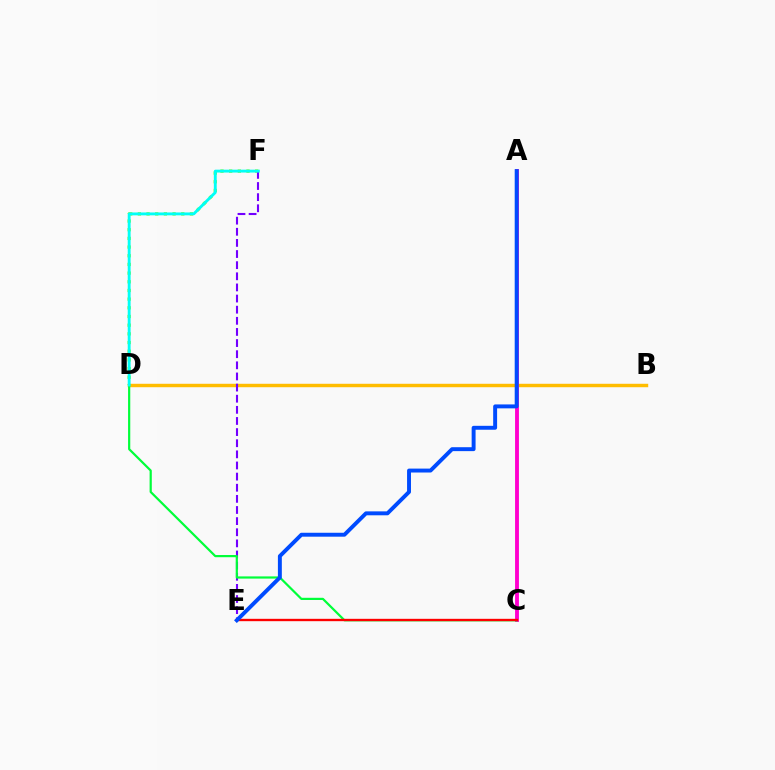{('D', 'F'): [{'color': '#84ff00', 'line_style': 'dotted', 'thickness': 2.36}, {'color': '#00fff6', 'line_style': 'solid', 'thickness': 2.07}], ('B', 'D'): [{'color': '#ffbd00', 'line_style': 'solid', 'thickness': 2.47}], ('E', 'F'): [{'color': '#7200ff', 'line_style': 'dashed', 'thickness': 1.51}], ('A', 'C'): [{'color': '#ff00cf', 'line_style': 'solid', 'thickness': 2.78}], ('C', 'D'): [{'color': '#00ff39', 'line_style': 'solid', 'thickness': 1.58}], ('C', 'E'): [{'color': '#ff0000', 'line_style': 'solid', 'thickness': 1.7}], ('A', 'E'): [{'color': '#004bff', 'line_style': 'solid', 'thickness': 2.82}]}